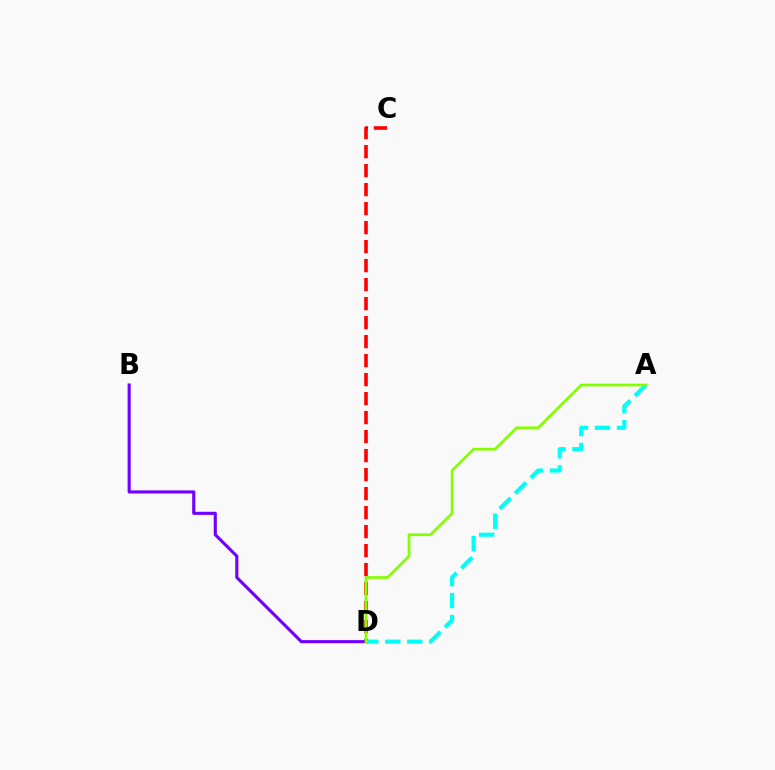{('C', 'D'): [{'color': '#ff0000', 'line_style': 'dashed', 'thickness': 2.58}], ('B', 'D'): [{'color': '#7200ff', 'line_style': 'solid', 'thickness': 2.25}], ('A', 'D'): [{'color': '#00fff6', 'line_style': 'dashed', 'thickness': 2.98}, {'color': '#84ff00', 'line_style': 'solid', 'thickness': 1.95}]}